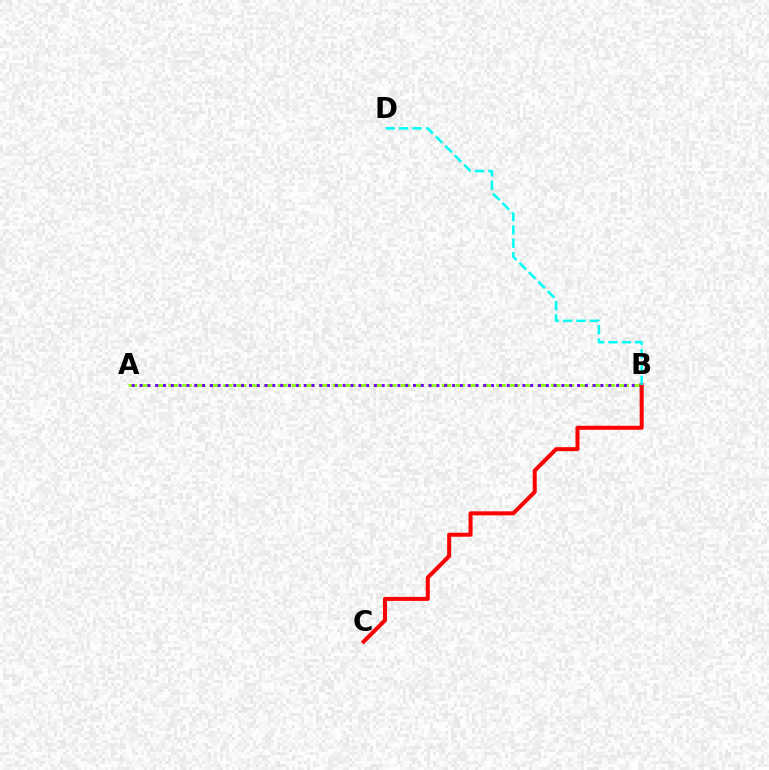{('A', 'B'): [{'color': '#84ff00', 'line_style': 'dashed', 'thickness': 1.86}, {'color': '#7200ff', 'line_style': 'dotted', 'thickness': 2.12}], ('B', 'C'): [{'color': '#ff0000', 'line_style': 'solid', 'thickness': 2.89}], ('B', 'D'): [{'color': '#00fff6', 'line_style': 'dashed', 'thickness': 1.81}]}